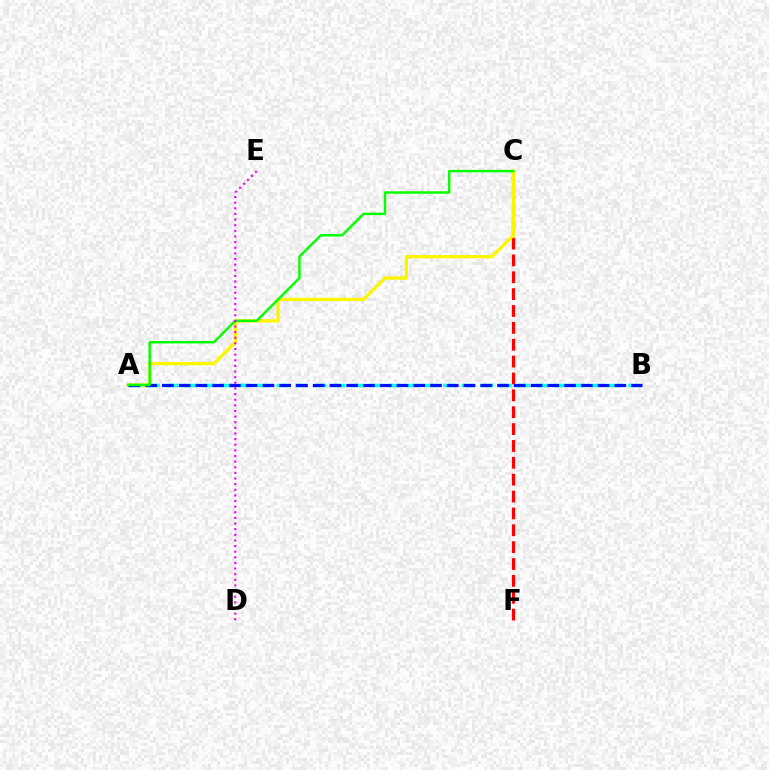{('A', 'B'): [{'color': '#00fff6', 'line_style': 'dashed', 'thickness': 2.51}, {'color': '#0010ff', 'line_style': 'dashed', 'thickness': 2.28}], ('C', 'F'): [{'color': '#ff0000', 'line_style': 'dashed', 'thickness': 2.29}], ('A', 'C'): [{'color': '#fcf500', 'line_style': 'solid', 'thickness': 2.39}, {'color': '#08ff00', 'line_style': 'solid', 'thickness': 1.77}], ('D', 'E'): [{'color': '#ee00ff', 'line_style': 'dotted', 'thickness': 1.53}]}